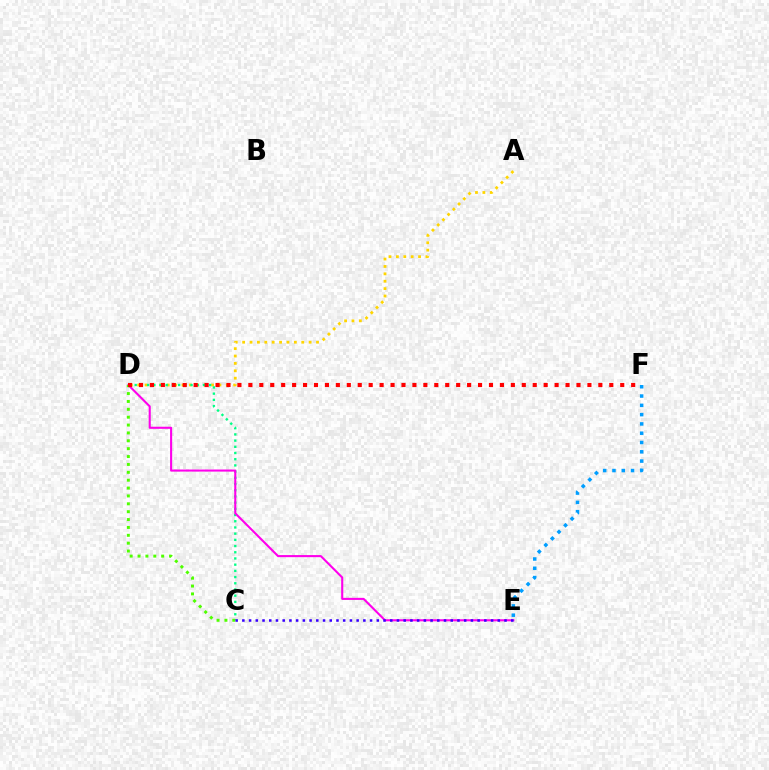{('A', 'D'): [{'color': '#ffd500', 'line_style': 'dotted', 'thickness': 2.01}], ('C', 'D'): [{'color': '#00ff86', 'line_style': 'dotted', 'thickness': 1.69}, {'color': '#4fff00', 'line_style': 'dotted', 'thickness': 2.14}], ('E', 'F'): [{'color': '#009eff', 'line_style': 'dotted', 'thickness': 2.52}], ('D', 'E'): [{'color': '#ff00ed', 'line_style': 'solid', 'thickness': 1.5}], ('C', 'E'): [{'color': '#3700ff', 'line_style': 'dotted', 'thickness': 1.83}], ('D', 'F'): [{'color': '#ff0000', 'line_style': 'dotted', 'thickness': 2.97}]}